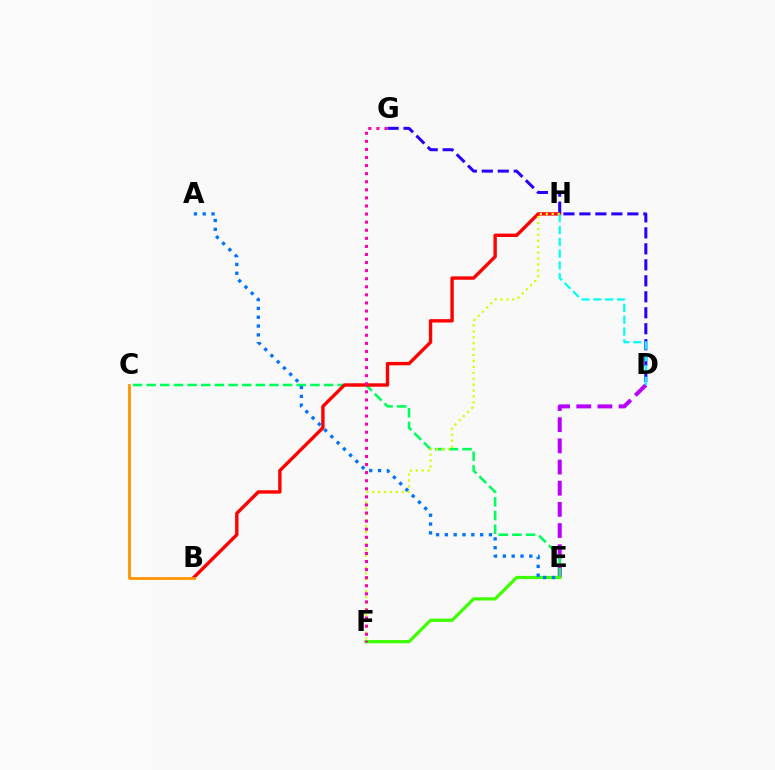{('D', 'E'): [{'color': '#b900ff', 'line_style': 'dashed', 'thickness': 2.88}], ('C', 'E'): [{'color': '#00ff5c', 'line_style': 'dashed', 'thickness': 1.85}], ('B', 'H'): [{'color': '#ff0000', 'line_style': 'solid', 'thickness': 2.43}], ('D', 'G'): [{'color': '#2500ff', 'line_style': 'dashed', 'thickness': 2.17}], ('E', 'F'): [{'color': '#3dff00', 'line_style': 'solid', 'thickness': 2.3}], ('D', 'H'): [{'color': '#00fff6', 'line_style': 'dashed', 'thickness': 1.6}], ('A', 'E'): [{'color': '#0074ff', 'line_style': 'dotted', 'thickness': 2.4}], ('F', 'H'): [{'color': '#d1ff00', 'line_style': 'dotted', 'thickness': 1.61}], ('B', 'C'): [{'color': '#ff9400', 'line_style': 'solid', 'thickness': 2.0}], ('F', 'G'): [{'color': '#ff00ac', 'line_style': 'dotted', 'thickness': 2.2}]}